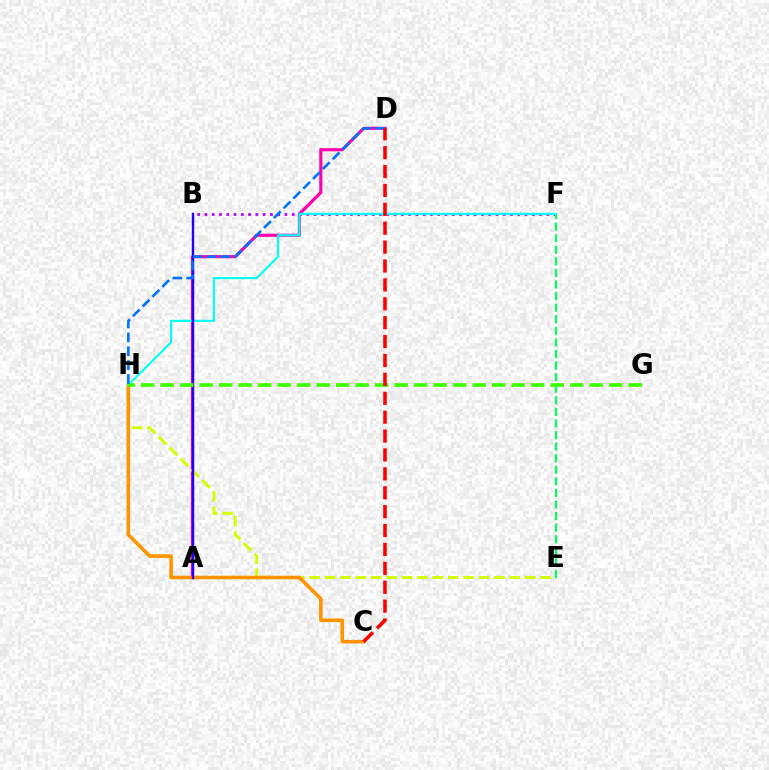{('B', 'F'): [{'color': '#b900ff', 'line_style': 'dotted', 'thickness': 1.98}], ('A', 'D'): [{'color': '#ff00ac', 'line_style': 'solid', 'thickness': 2.25}], ('E', 'H'): [{'color': '#d1ff00', 'line_style': 'dashed', 'thickness': 2.09}], ('E', 'F'): [{'color': '#00ff5c', 'line_style': 'dashed', 'thickness': 1.57}], ('C', 'H'): [{'color': '#ff9400', 'line_style': 'solid', 'thickness': 2.58}], ('F', 'H'): [{'color': '#00fff6', 'line_style': 'solid', 'thickness': 1.54}], ('A', 'B'): [{'color': '#2500ff', 'line_style': 'solid', 'thickness': 1.74}], ('G', 'H'): [{'color': '#3dff00', 'line_style': 'dashed', 'thickness': 2.65}], ('D', 'H'): [{'color': '#0074ff', 'line_style': 'dashed', 'thickness': 1.88}], ('C', 'D'): [{'color': '#ff0000', 'line_style': 'dashed', 'thickness': 2.57}]}